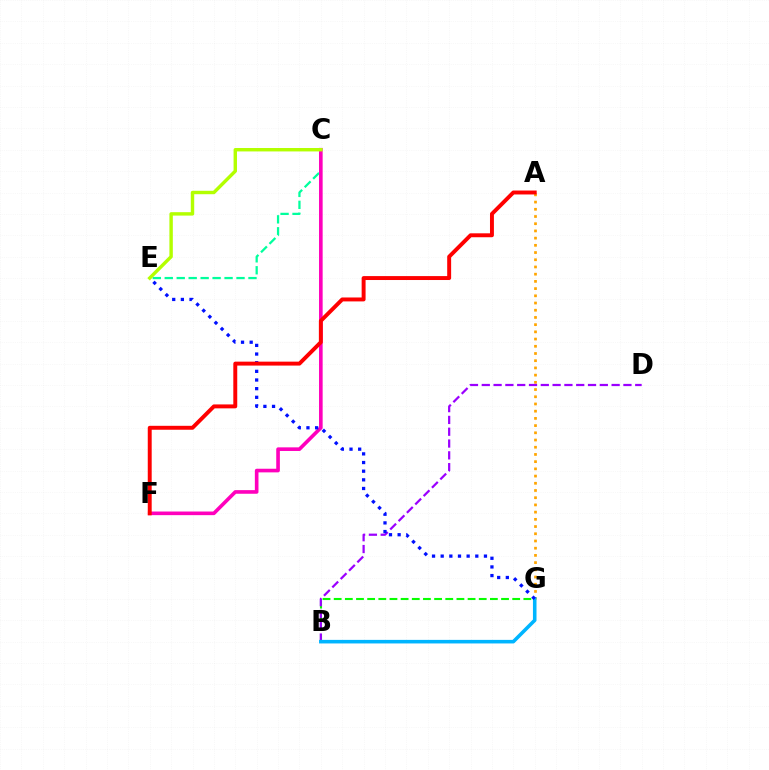{('B', 'G'): [{'color': '#08ff00', 'line_style': 'dashed', 'thickness': 1.52}, {'color': '#00b5ff', 'line_style': 'solid', 'thickness': 2.57}], ('C', 'E'): [{'color': '#00ff9d', 'line_style': 'dashed', 'thickness': 1.62}, {'color': '#b3ff00', 'line_style': 'solid', 'thickness': 2.46}], ('A', 'G'): [{'color': '#ffa500', 'line_style': 'dotted', 'thickness': 1.96}], ('B', 'D'): [{'color': '#9b00ff', 'line_style': 'dashed', 'thickness': 1.6}], ('C', 'F'): [{'color': '#ff00bd', 'line_style': 'solid', 'thickness': 2.61}], ('E', 'G'): [{'color': '#0010ff', 'line_style': 'dotted', 'thickness': 2.35}], ('A', 'F'): [{'color': '#ff0000', 'line_style': 'solid', 'thickness': 2.83}]}